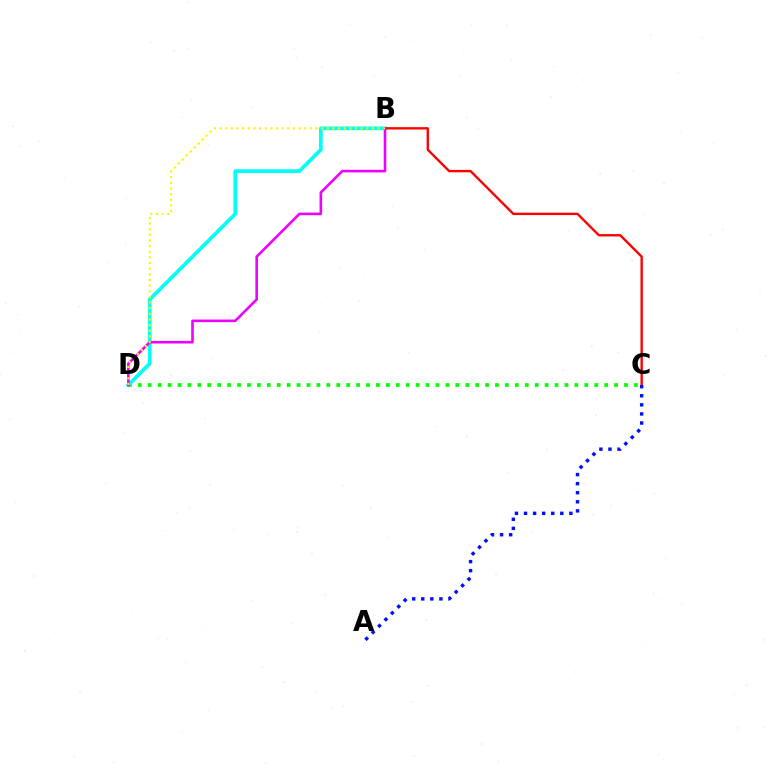{('C', 'D'): [{'color': '#08ff00', 'line_style': 'dotted', 'thickness': 2.7}], ('B', 'D'): [{'color': '#00fff6', 'line_style': 'solid', 'thickness': 2.67}, {'color': '#ee00ff', 'line_style': 'solid', 'thickness': 1.87}, {'color': '#fcf500', 'line_style': 'dotted', 'thickness': 1.53}], ('B', 'C'): [{'color': '#ff0000', 'line_style': 'solid', 'thickness': 1.7}], ('A', 'C'): [{'color': '#0010ff', 'line_style': 'dotted', 'thickness': 2.46}]}